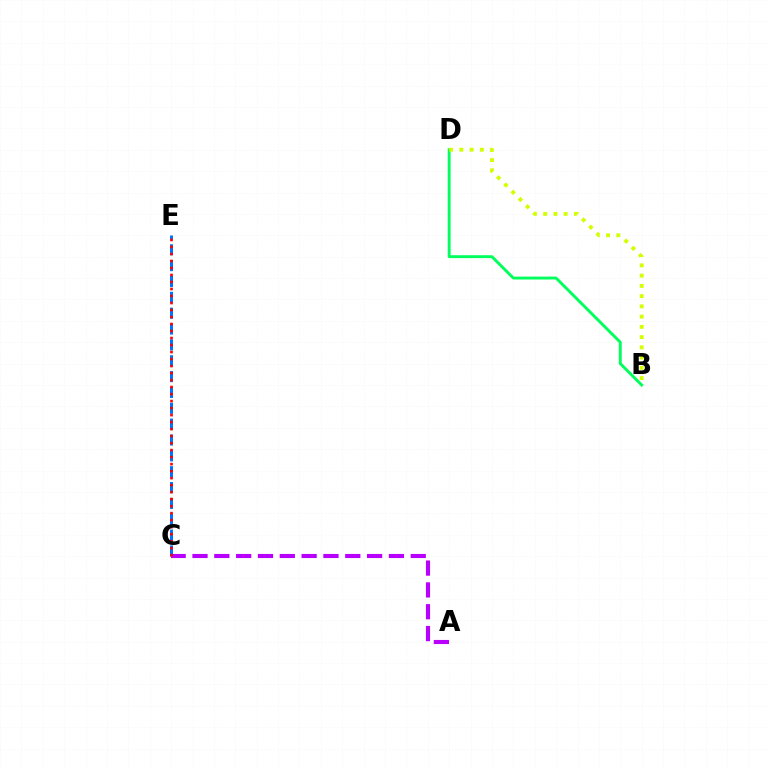{('C', 'E'): [{'color': '#0074ff', 'line_style': 'dashed', 'thickness': 2.15}, {'color': '#ff0000', 'line_style': 'dotted', 'thickness': 1.9}], ('B', 'D'): [{'color': '#00ff5c', 'line_style': 'solid', 'thickness': 2.09}, {'color': '#d1ff00', 'line_style': 'dotted', 'thickness': 2.78}], ('A', 'C'): [{'color': '#b900ff', 'line_style': 'dashed', 'thickness': 2.96}]}